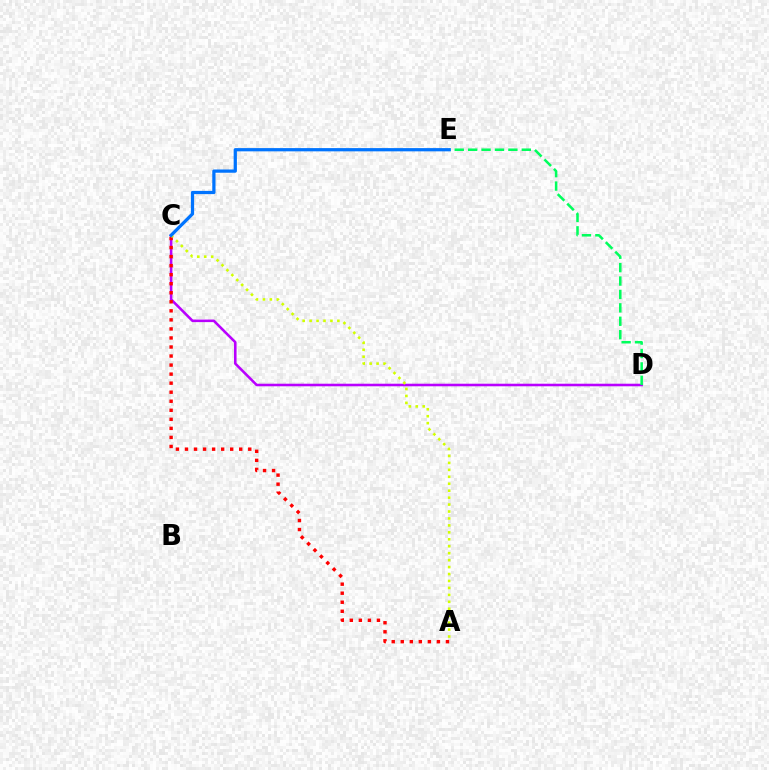{('C', 'D'): [{'color': '#b900ff', 'line_style': 'solid', 'thickness': 1.85}], ('A', 'C'): [{'color': '#ff0000', 'line_style': 'dotted', 'thickness': 2.46}, {'color': '#d1ff00', 'line_style': 'dotted', 'thickness': 1.89}], ('D', 'E'): [{'color': '#00ff5c', 'line_style': 'dashed', 'thickness': 1.82}], ('C', 'E'): [{'color': '#0074ff', 'line_style': 'solid', 'thickness': 2.33}]}